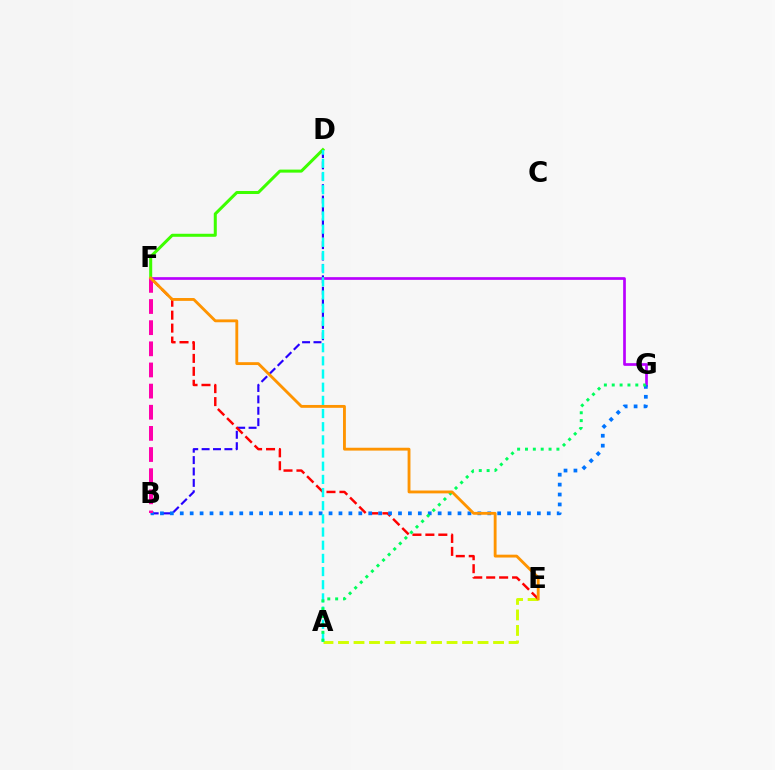{('D', 'F'): [{'color': '#3dff00', 'line_style': 'solid', 'thickness': 2.18}], ('A', 'E'): [{'color': '#d1ff00', 'line_style': 'dashed', 'thickness': 2.11}], ('B', 'D'): [{'color': '#2500ff', 'line_style': 'dashed', 'thickness': 1.55}], ('E', 'F'): [{'color': '#ff0000', 'line_style': 'dashed', 'thickness': 1.76}, {'color': '#ff9400', 'line_style': 'solid', 'thickness': 2.05}], ('F', 'G'): [{'color': '#b900ff', 'line_style': 'solid', 'thickness': 1.94}], ('B', 'G'): [{'color': '#0074ff', 'line_style': 'dotted', 'thickness': 2.7}], ('A', 'D'): [{'color': '#00fff6', 'line_style': 'dashed', 'thickness': 1.79}], ('B', 'F'): [{'color': '#ff00ac', 'line_style': 'dashed', 'thickness': 2.87}], ('A', 'G'): [{'color': '#00ff5c', 'line_style': 'dotted', 'thickness': 2.14}]}